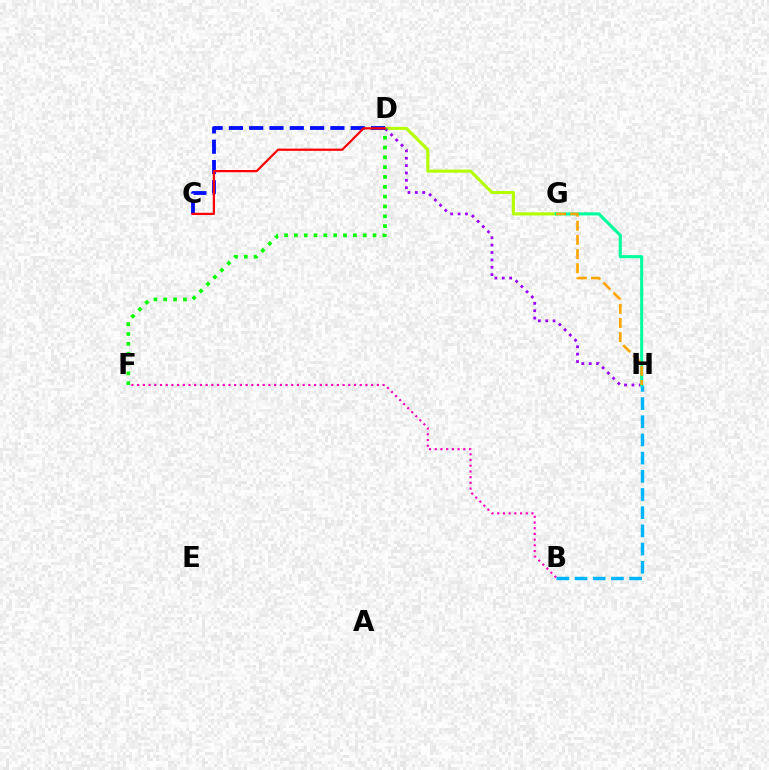{('D', 'G'): [{'color': '#b3ff00', 'line_style': 'solid', 'thickness': 2.23}], ('D', 'H'): [{'color': '#9b00ff', 'line_style': 'dotted', 'thickness': 2.0}], ('B', 'H'): [{'color': '#00b5ff', 'line_style': 'dashed', 'thickness': 2.47}], ('G', 'H'): [{'color': '#00ff9d', 'line_style': 'solid', 'thickness': 2.22}, {'color': '#ffa500', 'line_style': 'dashed', 'thickness': 1.92}], ('D', 'F'): [{'color': '#08ff00', 'line_style': 'dotted', 'thickness': 2.67}], ('C', 'D'): [{'color': '#0010ff', 'line_style': 'dashed', 'thickness': 2.76}, {'color': '#ff0000', 'line_style': 'solid', 'thickness': 1.61}], ('B', 'F'): [{'color': '#ff00bd', 'line_style': 'dotted', 'thickness': 1.55}]}